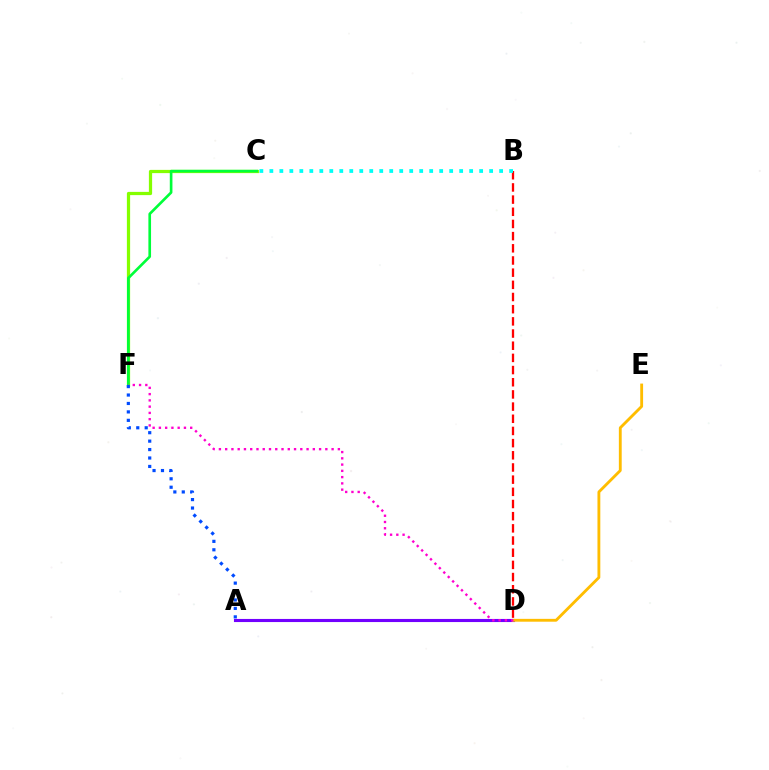{('C', 'F'): [{'color': '#84ff00', 'line_style': 'solid', 'thickness': 2.33}, {'color': '#00ff39', 'line_style': 'solid', 'thickness': 1.91}], ('A', 'D'): [{'color': '#7200ff', 'line_style': 'solid', 'thickness': 2.24}], ('D', 'E'): [{'color': '#ffbd00', 'line_style': 'solid', 'thickness': 2.05}], ('D', 'F'): [{'color': '#ff00cf', 'line_style': 'dotted', 'thickness': 1.7}], ('B', 'D'): [{'color': '#ff0000', 'line_style': 'dashed', 'thickness': 1.65}], ('A', 'F'): [{'color': '#004bff', 'line_style': 'dotted', 'thickness': 2.29}], ('B', 'C'): [{'color': '#00fff6', 'line_style': 'dotted', 'thickness': 2.71}]}